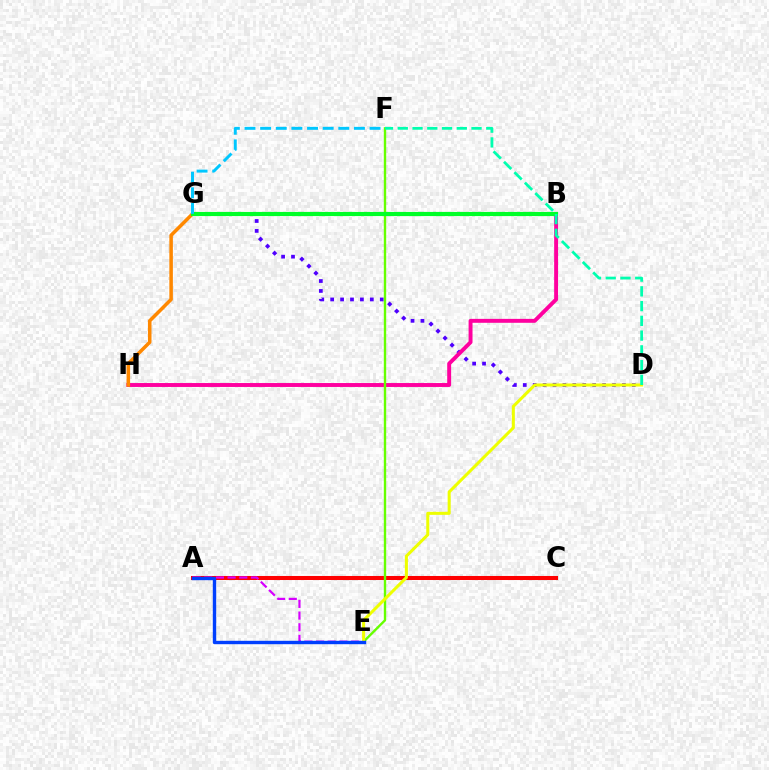{('A', 'C'): [{'color': '#ff0000', 'line_style': 'solid', 'thickness': 2.91}], ('D', 'G'): [{'color': '#4f00ff', 'line_style': 'dotted', 'thickness': 2.69}], ('B', 'H'): [{'color': '#ff00a0', 'line_style': 'solid', 'thickness': 2.82}], ('E', 'F'): [{'color': '#66ff00', 'line_style': 'solid', 'thickness': 1.71}], ('A', 'E'): [{'color': '#d600ff', 'line_style': 'dashed', 'thickness': 1.59}, {'color': '#003fff', 'line_style': 'solid', 'thickness': 2.44}], ('G', 'H'): [{'color': '#ff8800', 'line_style': 'solid', 'thickness': 2.54}], ('B', 'G'): [{'color': '#00ff27', 'line_style': 'solid', 'thickness': 2.98}], ('D', 'E'): [{'color': '#eeff00', 'line_style': 'solid', 'thickness': 2.19}], ('D', 'F'): [{'color': '#00ffaf', 'line_style': 'dashed', 'thickness': 2.0}], ('F', 'G'): [{'color': '#00c7ff', 'line_style': 'dashed', 'thickness': 2.12}]}